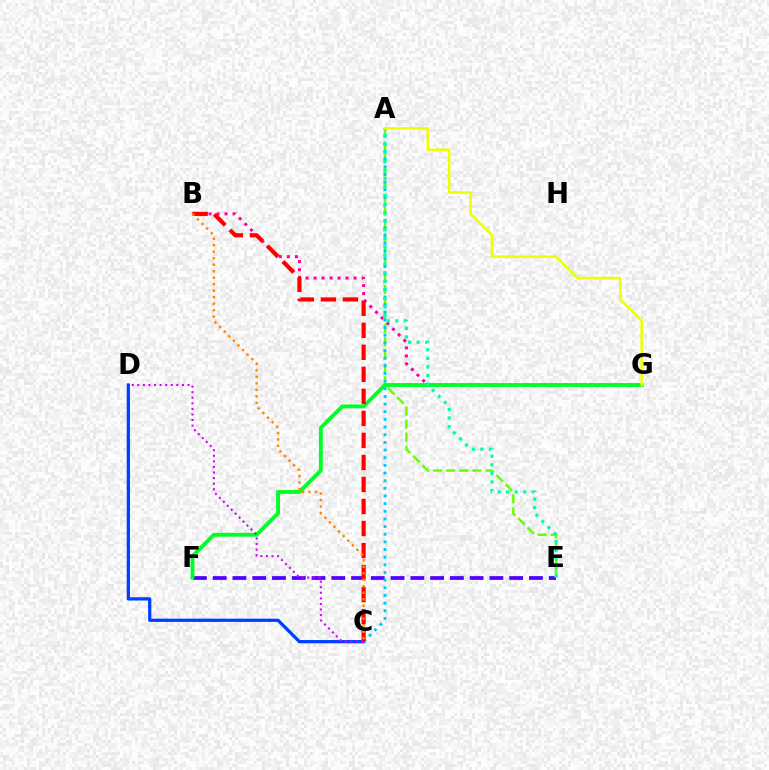{('B', 'G'): [{'color': '#ff00a0', 'line_style': 'dotted', 'thickness': 2.18}], ('E', 'F'): [{'color': '#4f00ff', 'line_style': 'dashed', 'thickness': 2.69}], ('A', 'E'): [{'color': '#66ff00', 'line_style': 'dashed', 'thickness': 1.77}, {'color': '#00ffaf', 'line_style': 'dotted', 'thickness': 2.33}], ('C', 'D'): [{'color': '#003fff', 'line_style': 'solid', 'thickness': 2.35}, {'color': '#d600ff', 'line_style': 'dotted', 'thickness': 1.52}], ('F', 'G'): [{'color': '#00ff27', 'line_style': 'solid', 'thickness': 2.77}], ('A', 'C'): [{'color': '#00c7ff', 'line_style': 'dotted', 'thickness': 2.08}], ('A', 'G'): [{'color': '#eeff00', 'line_style': 'solid', 'thickness': 1.81}], ('B', 'C'): [{'color': '#ff0000', 'line_style': 'dashed', 'thickness': 2.99}, {'color': '#ff8800', 'line_style': 'dotted', 'thickness': 1.76}]}